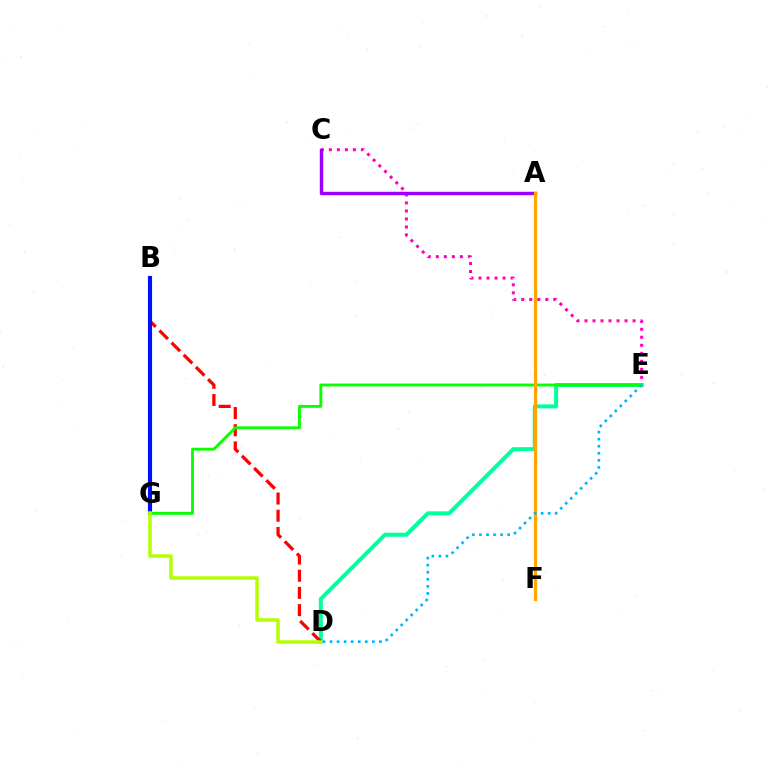{('C', 'E'): [{'color': '#ff00bd', 'line_style': 'dotted', 'thickness': 2.18}], ('D', 'E'): [{'color': '#00ff9d', 'line_style': 'solid', 'thickness': 2.88}, {'color': '#00b5ff', 'line_style': 'dotted', 'thickness': 1.92}], ('B', 'D'): [{'color': '#ff0000', 'line_style': 'dashed', 'thickness': 2.34}], ('B', 'G'): [{'color': '#0010ff', 'line_style': 'solid', 'thickness': 2.97}], ('E', 'G'): [{'color': '#08ff00', 'line_style': 'solid', 'thickness': 2.06}], ('A', 'C'): [{'color': '#9b00ff', 'line_style': 'solid', 'thickness': 2.47}], ('A', 'F'): [{'color': '#ffa500', 'line_style': 'solid', 'thickness': 2.31}], ('D', 'G'): [{'color': '#b3ff00', 'line_style': 'solid', 'thickness': 2.53}]}